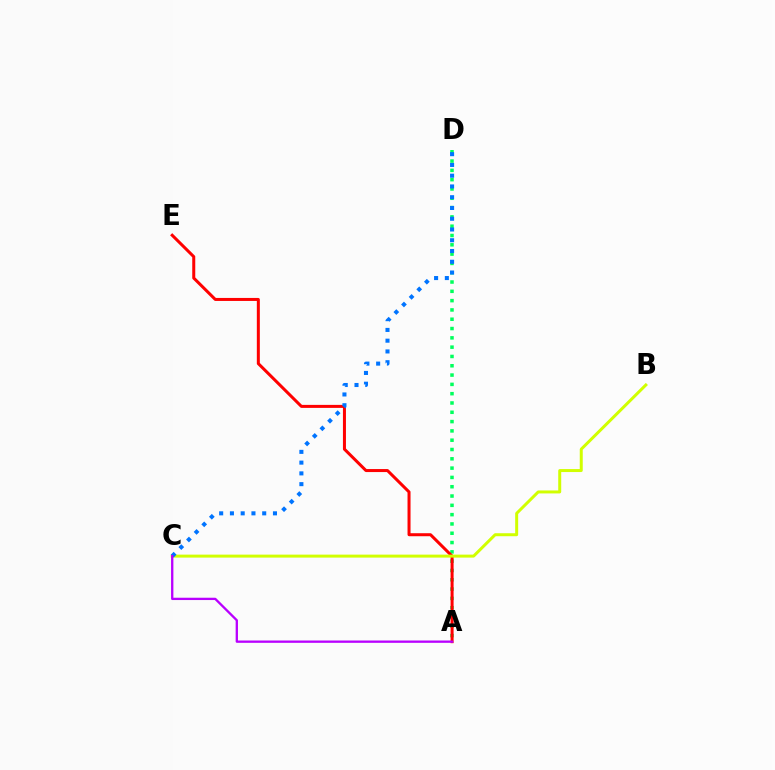{('A', 'D'): [{'color': '#00ff5c', 'line_style': 'dotted', 'thickness': 2.53}], ('A', 'E'): [{'color': '#ff0000', 'line_style': 'solid', 'thickness': 2.17}], ('B', 'C'): [{'color': '#d1ff00', 'line_style': 'solid', 'thickness': 2.15}], ('C', 'D'): [{'color': '#0074ff', 'line_style': 'dotted', 'thickness': 2.92}], ('A', 'C'): [{'color': '#b900ff', 'line_style': 'solid', 'thickness': 1.67}]}